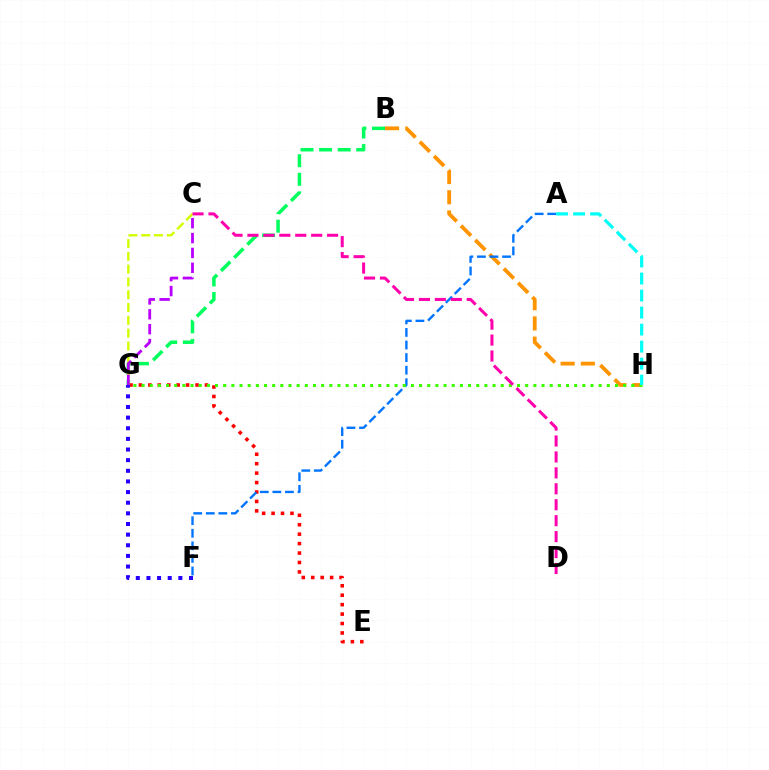{('B', 'H'): [{'color': '#ff9400', 'line_style': 'dashed', 'thickness': 2.74}], ('E', 'G'): [{'color': '#ff0000', 'line_style': 'dotted', 'thickness': 2.56}], ('B', 'G'): [{'color': '#00ff5c', 'line_style': 'dashed', 'thickness': 2.52}], ('A', 'F'): [{'color': '#0074ff', 'line_style': 'dashed', 'thickness': 1.71}], ('G', 'H'): [{'color': '#3dff00', 'line_style': 'dotted', 'thickness': 2.22}], ('C', 'G'): [{'color': '#d1ff00', 'line_style': 'dashed', 'thickness': 1.74}, {'color': '#b900ff', 'line_style': 'dashed', 'thickness': 2.02}], ('A', 'H'): [{'color': '#00fff6', 'line_style': 'dashed', 'thickness': 2.31}], ('C', 'D'): [{'color': '#ff00ac', 'line_style': 'dashed', 'thickness': 2.16}], ('F', 'G'): [{'color': '#2500ff', 'line_style': 'dotted', 'thickness': 2.89}]}